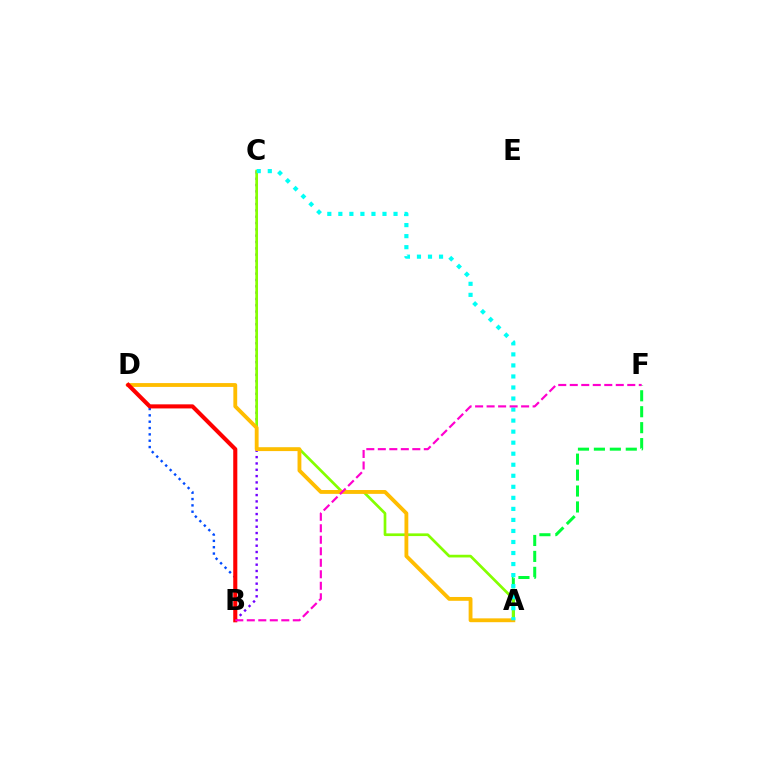{('A', 'F'): [{'color': '#00ff39', 'line_style': 'dashed', 'thickness': 2.17}], ('B', 'C'): [{'color': '#7200ff', 'line_style': 'dotted', 'thickness': 1.72}], ('B', 'D'): [{'color': '#004bff', 'line_style': 'dotted', 'thickness': 1.72}, {'color': '#ff0000', 'line_style': 'solid', 'thickness': 2.94}], ('A', 'C'): [{'color': '#84ff00', 'line_style': 'solid', 'thickness': 1.94}, {'color': '#00fff6', 'line_style': 'dotted', 'thickness': 3.0}], ('A', 'D'): [{'color': '#ffbd00', 'line_style': 'solid', 'thickness': 2.76}], ('B', 'F'): [{'color': '#ff00cf', 'line_style': 'dashed', 'thickness': 1.56}]}